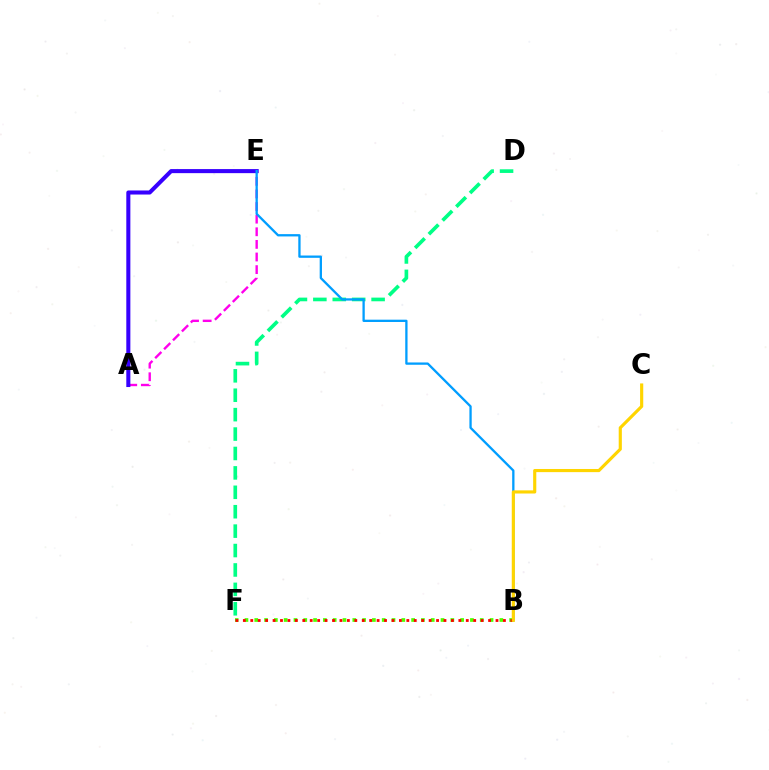{('A', 'E'): [{'color': '#ff00ed', 'line_style': 'dashed', 'thickness': 1.71}, {'color': '#3700ff', 'line_style': 'solid', 'thickness': 2.92}], ('D', 'F'): [{'color': '#00ff86', 'line_style': 'dashed', 'thickness': 2.64}], ('B', 'F'): [{'color': '#4fff00', 'line_style': 'dotted', 'thickness': 2.66}, {'color': '#ff0000', 'line_style': 'dotted', 'thickness': 2.02}], ('B', 'E'): [{'color': '#009eff', 'line_style': 'solid', 'thickness': 1.66}], ('B', 'C'): [{'color': '#ffd500', 'line_style': 'solid', 'thickness': 2.26}]}